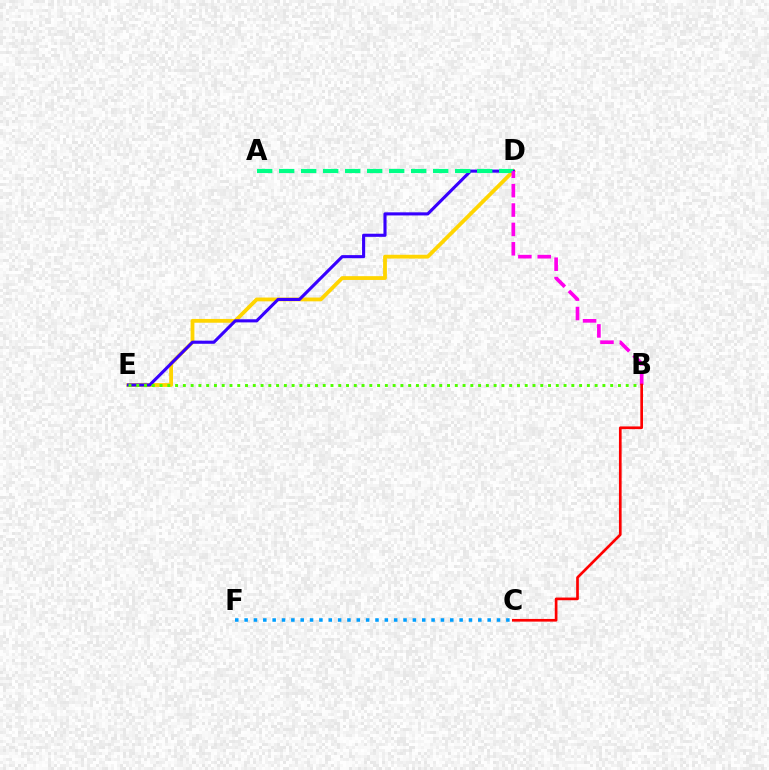{('C', 'F'): [{'color': '#009eff', 'line_style': 'dotted', 'thickness': 2.54}], ('D', 'E'): [{'color': '#ffd500', 'line_style': 'solid', 'thickness': 2.73}, {'color': '#3700ff', 'line_style': 'solid', 'thickness': 2.24}], ('A', 'D'): [{'color': '#00ff86', 'line_style': 'dashed', 'thickness': 2.99}], ('B', 'D'): [{'color': '#ff00ed', 'line_style': 'dashed', 'thickness': 2.63}], ('B', 'E'): [{'color': '#4fff00', 'line_style': 'dotted', 'thickness': 2.11}], ('B', 'C'): [{'color': '#ff0000', 'line_style': 'solid', 'thickness': 1.93}]}